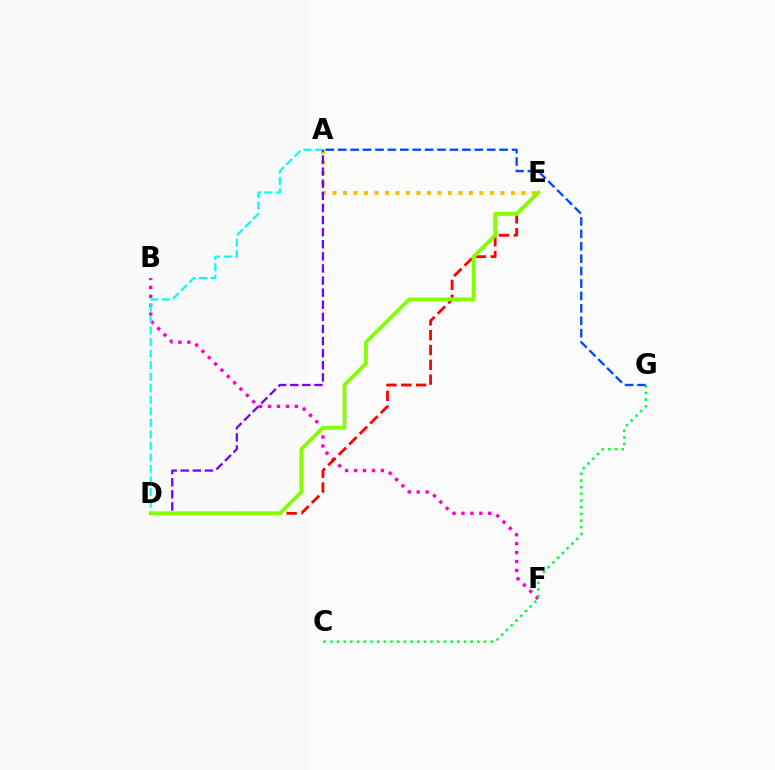{('A', 'E'): [{'color': '#ffbd00', 'line_style': 'dotted', 'thickness': 2.85}], ('B', 'F'): [{'color': '#ff00cf', 'line_style': 'dotted', 'thickness': 2.43}], ('C', 'G'): [{'color': '#00ff39', 'line_style': 'dotted', 'thickness': 1.82}], ('A', 'D'): [{'color': '#00fff6', 'line_style': 'dashed', 'thickness': 1.57}, {'color': '#7200ff', 'line_style': 'dashed', 'thickness': 1.64}], ('D', 'E'): [{'color': '#ff0000', 'line_style': 'dashed', 'thickness': 2.01}, {'color': '#84ff00', 'line_style': 'solid', 'thickness': 2.73}], ('A', 'G'): [{'color': '#004bff', 'line_style': 'dashed', 'thickness': 1.69}]}